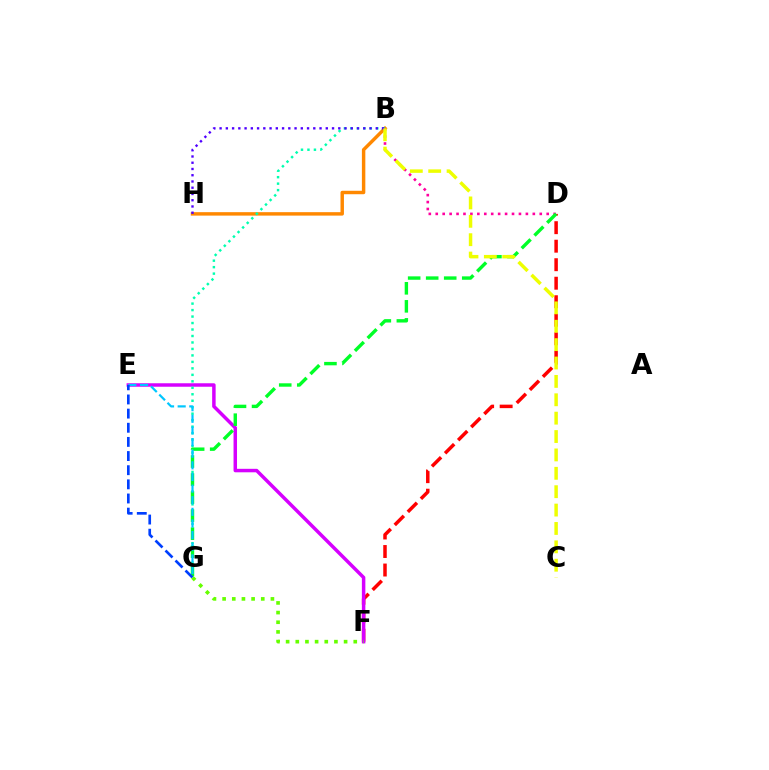{('B', 'H'): [{'color': '#ff8800', 'line_style': 'solid', 'thickness': 2.48}, {'color': '#4f00ff', 'line_style': 'dotted', 'thickness': 1.7}], ('D', 'F'): [{'color': '#ff0000', 'line_style': 'dashed', 'thickness': 2.51}], ('E', 'F'): [{'color': '#d600ff', 'line_style': 'solid', 'thickness': 2.51}], ('B', 'G'): [{'color': '#00ffaf', 'line_style': 'dotted', 'thickness': 1.76}], ('B', 'D'): [{'color': '#ff00a0', 'line_style': 'dotted', 'thickness': 1.88}], ('D', 'G'): [{'color': '#00ff27', 'line_style': 'dashed', 'thickness': 2.45}], ('E', 'G'): [{'color': '#00c7ff', 'line_style': 'dashed', 'thickness': 1.58}, {'color': '#003fff', 'line_style': 'dashed', 'thickness': 1.92}], ('B', 'C'): [{'color': '#eeff00', 'line_style': 'dashed', 'thickness': 2.5}], ('F', 'G'): [{'color': '#66ff00', 'line_style': 'dotted', 'thickness': 2.63}]}